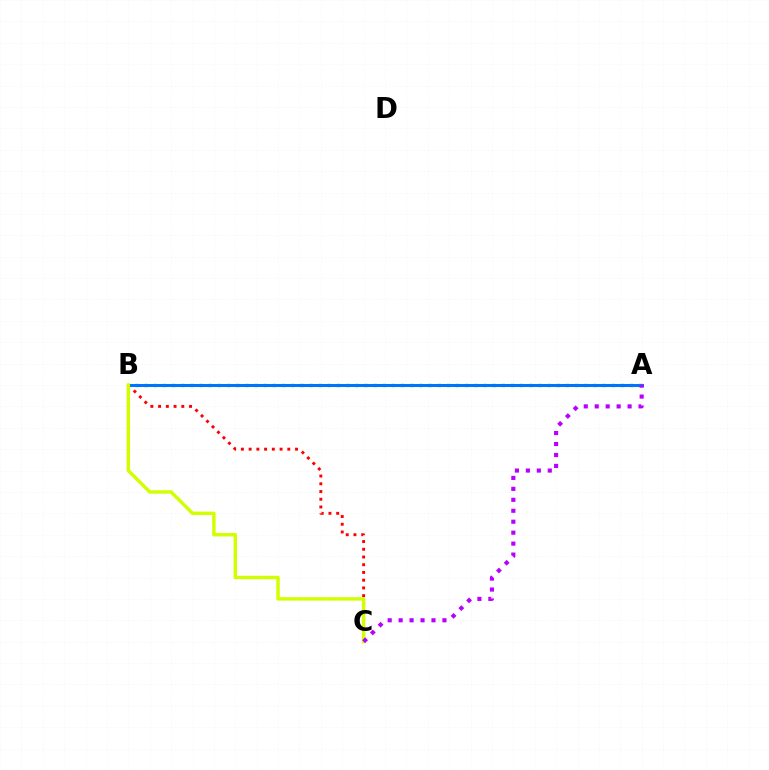{('A', 'B'): [{'color': '#00ff5c', 'line_style': 'dotted', 'thickness': 2.49}, {'color': '#0074ff', 'line_style': 'solid', 'thickness': 2.15}], ('B', 'C'): [{'color': '#ff0000', 'line_style': 'dotted', 'thickness': 2.1}, {'color': '#d1ff00', 'line_style': 'solid', 'thickness': 2.47}], ('A', 'C'): [{'color': '#b900ff', 'line_style': 'dotted', 'thickness': 2.98}]}